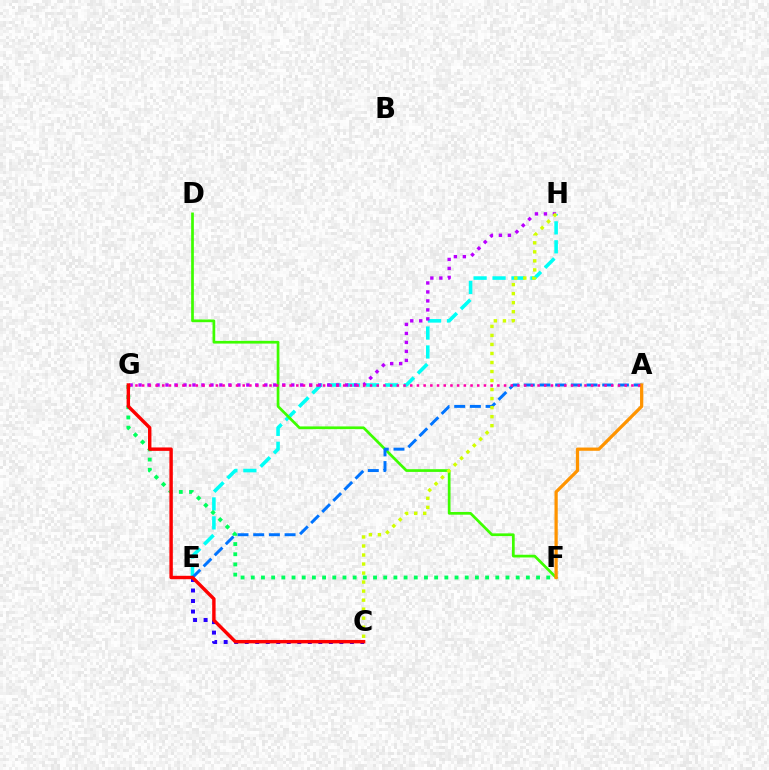{('E', 'H'): [{'color': '#00fff6', 'line_style': 'dashed', 'thickness': 2.57}], ('D', 'F'): [{'color': '#3dff00', 'line_style': 'solid', 'thickness': 1.95}], ('A', 'E'): [{'color': '#0074ff', 'line_style': 'dashed', 'thickness': 2.13}], ('G', 'H'): [{'color': '#b900ff', 'line_style': 'dotted', 'thickness': 2.44}], ('C', 'E'): [{'color': '#2500ff', 'line_style': 'dotted', 'thickness': 2.86}], ('A', 'F'): [{'color': '#ff9400', 'line_style': 'solid', 'thickness': 2.34}], ('F', 'G'): [{'color': '#00ff5c', 'line_style': 'dotted', 'thickness': 2.77}], ('C', 'H'): [{'color': '#d1ff00', 'line_style': 'dotted', 'thickness': 2.45}], ('A', 'G'): [{'color': '#ff00ac', 'line_style': 'dotted', 'thickness': 1.82}], ('C', 'G'): [{'color': '#ff0000', 'line_style': 'solid', 'thickness': 2.46}]}